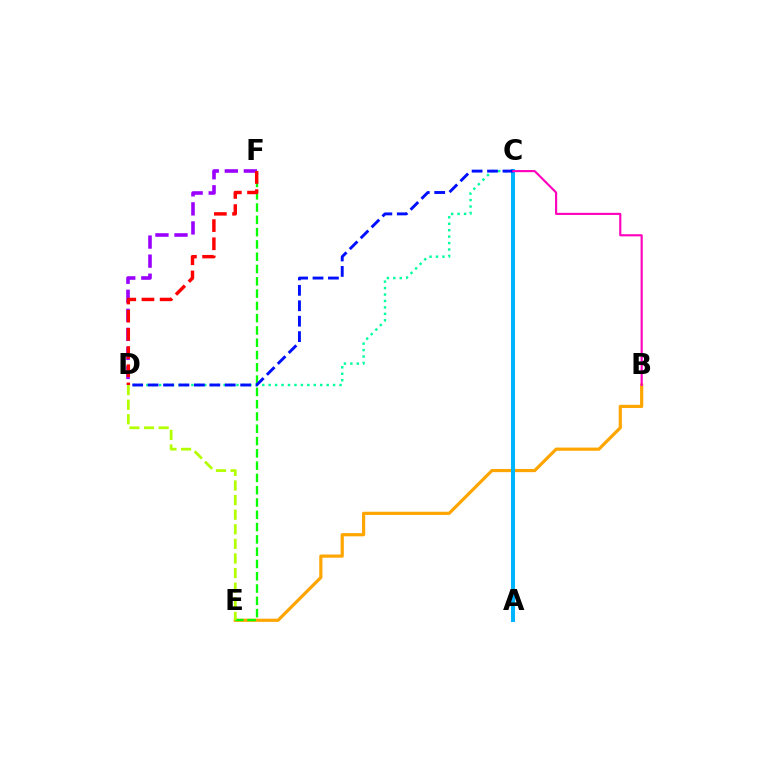{('C', 'D'): [{'color': '#00ff9d', 'line_style': 'dotted', 'thickness': 1.75}, {'color': '#0010ff', 'line_style': 'dashed', 'thickness': 2.1}], ('D', 'F'): [{'color': '#9b00ff', 'line_style': 'dashed', 'thickness': 2.59}, {'color': '#ff0000', 'line_style': 'dashed', 'thickness': 2.47}], ('B', 'E'): [{'color': '#ffa500', 'line_style': 'solid', 'thickness': 2.29}], ('E', 'F'): [{'color': '#08ff00', 'line_style': 'dashed', 'thickness': 1.67}], ('D', 'E'): [{'color': '#b3ff00', 'line_style': 'dashed', 'thickness': 1.98}], ('A', 'C'): [{'color': '#00b5ff', 'line_style': 'solid', 'thickness': 2.93}], ('B', 'C'): [{'color': '#ff00bd', 'line_style': 'solid', 'thickness': 1.54}]}